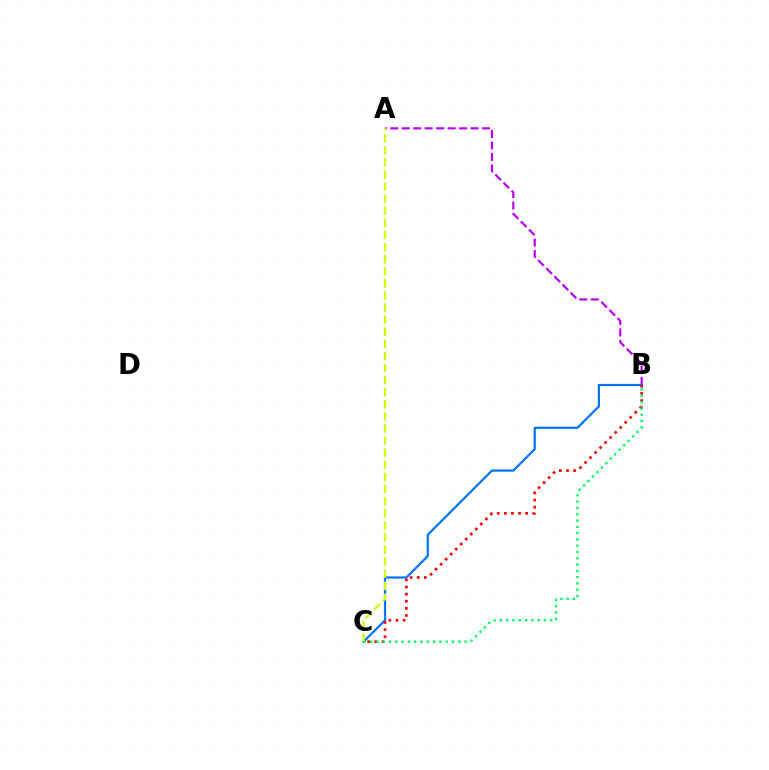{('A', 'B'): [{'color': '#b900ff', 'line_style': 'dashed', 'thickness': 1.56}], ('B', 'C'): [{'color': '#0074ff', 'line_style': 'solid', 'thickness': 1.59}, {'color': '#ff0000', 'line_style': 'dotted', 'thickness': 1.93}, {'color': '#00ff5c', 'line_style': 'dotted', 'thickness': 1.71}], ('A', 'C'): [{'color': '#d1ff00', 'line_style': 'dashed', 'thickness': 1.64}]}